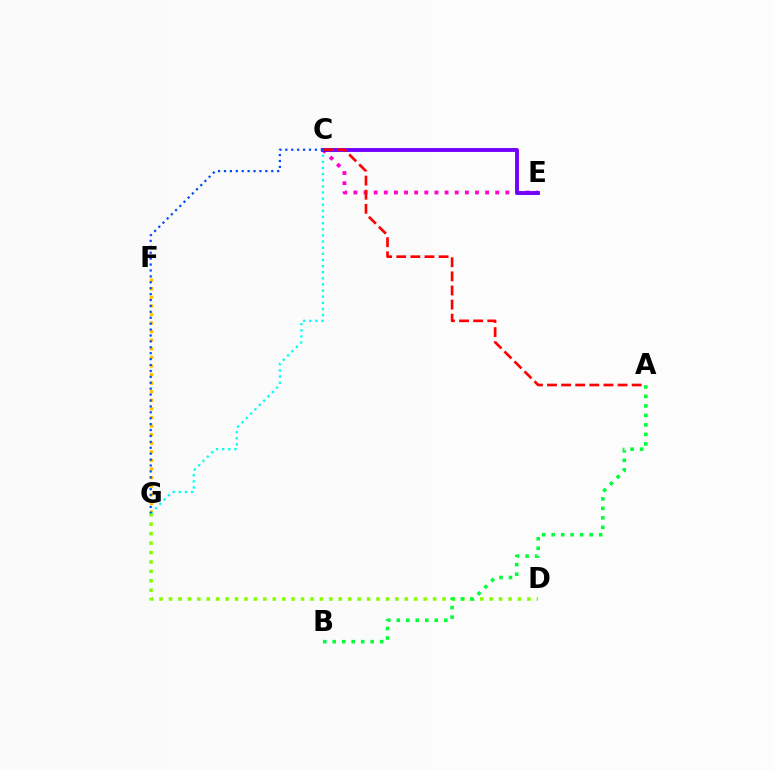{('C', 'E'): [{'color': '#ff00cf', 'line_style': 'dotted', 'thickness': 2.75}, {'color': '#7200ff', 'line_style': 'solid', 'thickness': 2.8}], ('F', 'G'): [{'color': '#ffbd00', 'line_style': 'dotted', 'thickness': 2.33}], ('D', 'G'): [{'color': '#84ff00', 'line_style': 'dotted', 'thickness': 2.56}], ('A', 'B'): [{'color': '#00ff39', 'line_style': 'dotted', 'thickness': 2.58}], ('C', 'G'): [{'color': '#00fff6', 'line_style': 'dotted', 'thickness': 1.67}, {'color': '#004bff', 'line_style': 'dotted', 'thickness': 1.61}], ('A', 'C'): [{'color': '#ff0000', 'line_style': 'dashed', 'thickness': 1.92}]}